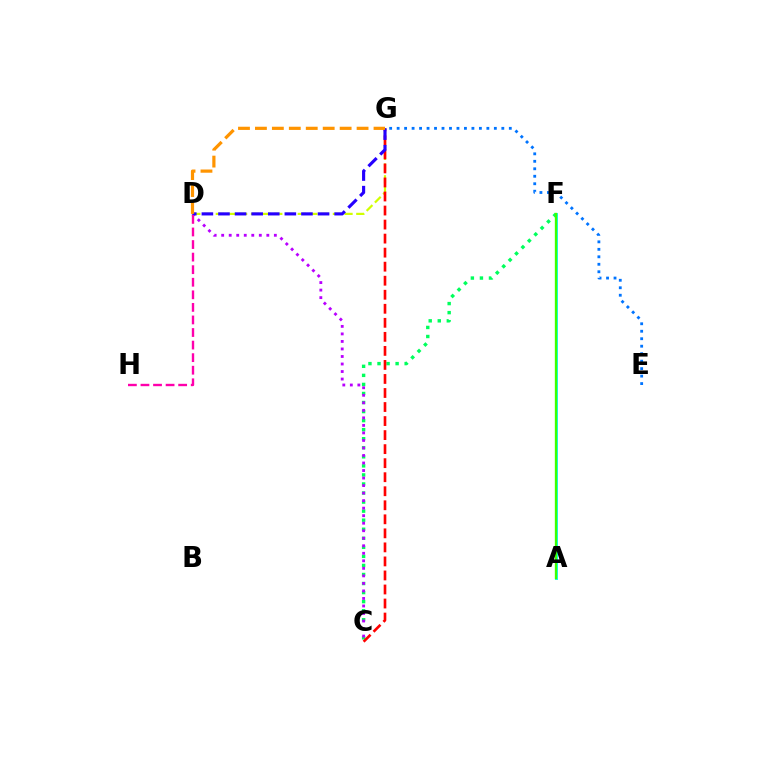{('A', 'F'): [{'color': '#00fff6', 'line_style': 'solid', 'thickness': 2.07}, {'color': '#3dff00', 'line_style': 'solid', 'thickness': 1.67}], ('C', 'F'): [{'color': '#00ff5c', 'line_style': 'dotted', 'thickness': 2.46}], ('C', 'D'): [{'color': '#b900ff', 'line_style': 'dotted', 'thickness': 2.04}], ('D', 'G'): [{'color': '#d1ff00', 'line_style': 'dashed', 'thickness': 1.59}, {'color': '#2500ff', 'line_style': 'dashed', 'thickness': 2.25}, {'color': '#ff9400', 'line_style': 'dashed', 'thickness': 2.3}], ('E', 'G'): [{'color': '#0074ff', 'line_style': 'dotted', 'thickness': 2.03}], ('C', 'G'): [{'color': '#ff0000', 'line_style': 'dashed', 'thickness': 1.91}], ('D', 'H'): [{'color': '#ff00ac', 'line_style': 'dashed', 'thickness': 1.71}]}